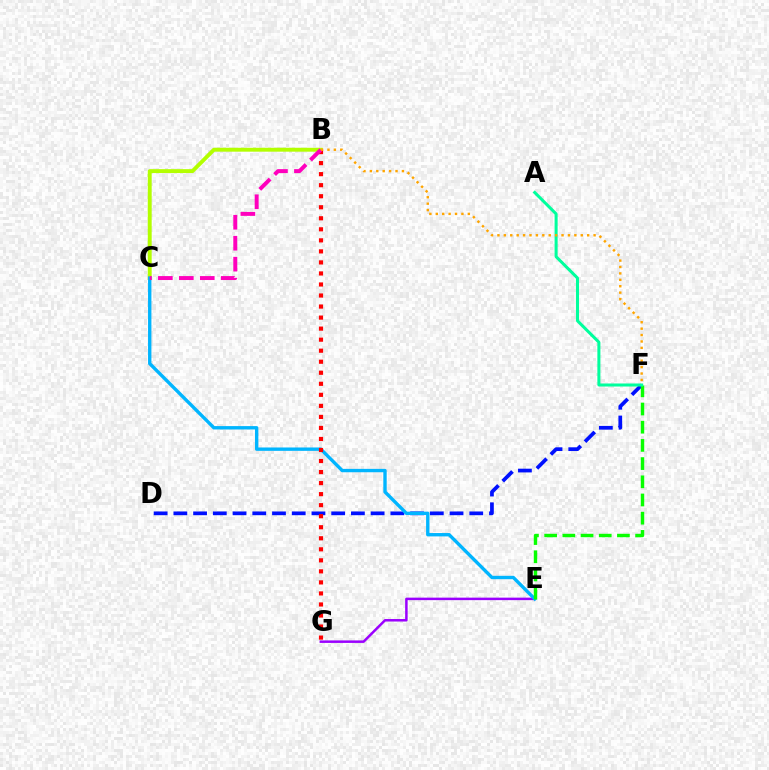{('D', 'F'): [{'color': '#0010ff', 'line_style': 'dashed', 'thickness': 2.68}], ('E', 'G'): [{'color': '#9b00ff', 'line_style': 'solid', 'thickness': 1.8}], ('B', 'C'): [{'color': '#b3ff00', 'line_style': 'solid', 'thickness': 2.81}, {'color': '#ff00bd', 'line_style': 'dashed', 'thickness': 2.85}], ('C', 'E'): [{'color': '#00b5ff', 'line_style': 'solid', 'thickness': 2.43}], ('E', 'F'): [{'color': '#08ff00', 'line_style': 'dashed', 'thickness': 2.47}], ('B', 'G'): [{'color': '#ff0000', 'line_style': 'dotted', 'thickness': 3.0}], ('A', 'F'): [{'color': '#00ff9d', 'line_style': 'solid', 'thickness': 2.18}], ('B', 'F'): [{'color': '#ffa500', 'line_style': 'dotted', 'thickness': 1.74}]}